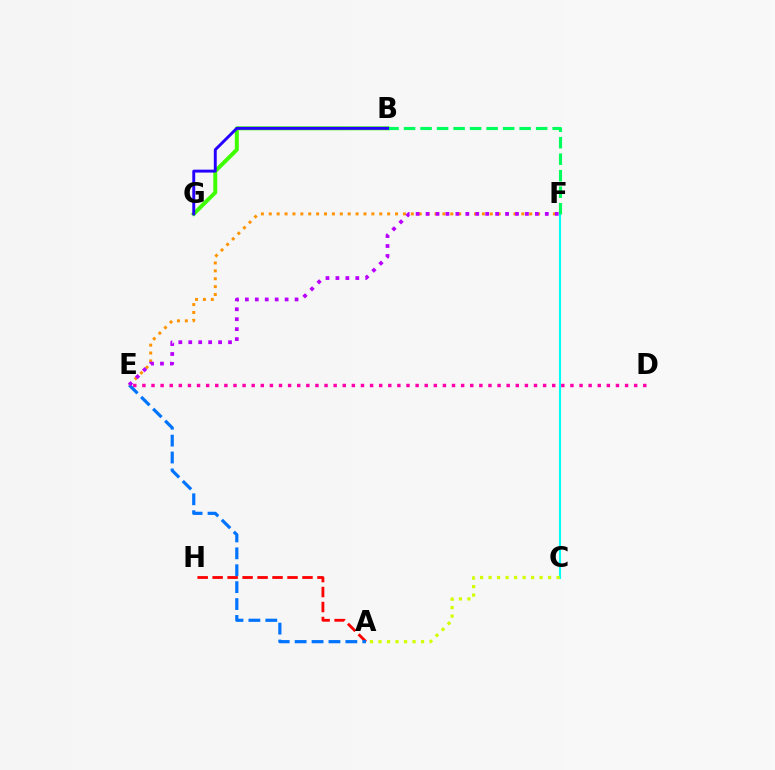{('C', 'F'): [{'color': '#00fff6', 'line_style': 'solid', 'thickness': 1.52}], ('D', 'E'): [{'color': '#ff00ac', 'line_style': 'dotted', 'thickness': 2.47}], ('A', 'C'): [{'color': '#d1ff00', 'line_style': 'dotted', 'thickness': 2.31}], ('B', 'G'): [{'color': '#3dff00', 'line_style': 'solid', 'thickness': 2.84}, {'color': '#2500ff', 'line_style': 'solid', 'thickness': 2.11}], ('B', 'F'): [{'color': '#00ff5c', 'line_style': 'dashed', 'thickness': 2.24}], ('A', 'H'): [{'color': '#ff0000', 'line_style': 'dashed', 'thickness': 2.03}], ('A', 'E'): [{'color': '#0074ff', 'line_style': 'dashed', 'thickness': 2.3}], ('E', 'F'): [{'color': '#ff9400', 'line_style': 'dotted', 'thickness': 2.14}, {'color': '#b900ff', 'line_style': 'dotted', 'thickness': 2.7}]}